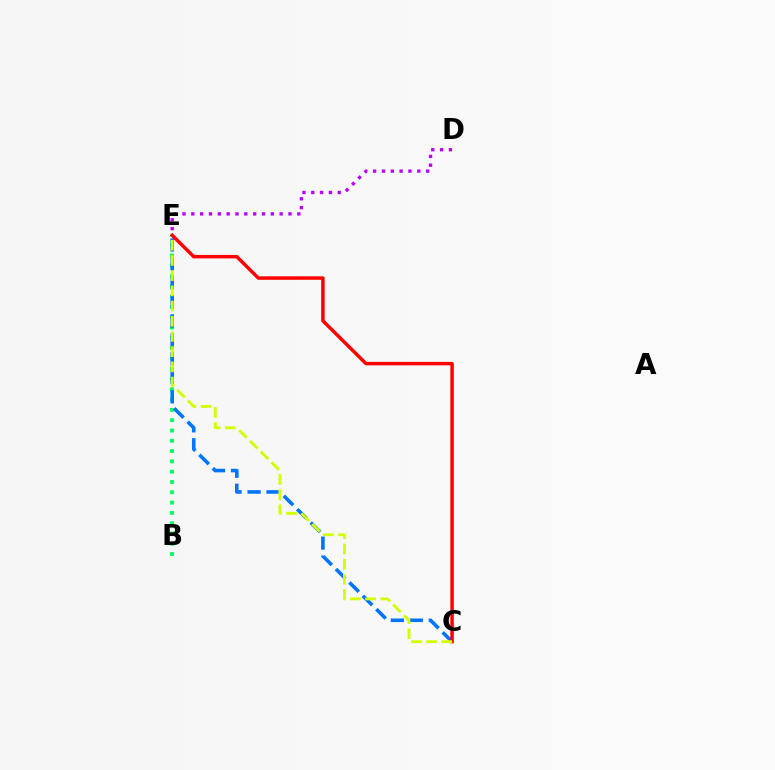{('B', 'E'): [{'color': '#00ff5c', 'line_style': 'dotted', 'thickness': 2.8}], ('D', 'E'): [{'color': '#b900ff', 'line_style': 'dotted', 'thickness': 2.4}], ('C', 'E'): [{'color': '#0074ff', 'line_style': 'dashed', 'thickness': 2.58}, {'color': '#ff0000', 'line_style': 'solid', 'thickness': 2.49}, {'color': '#d1ff00', 'line_style': 'dashed', 'thickness': 2.07}]}